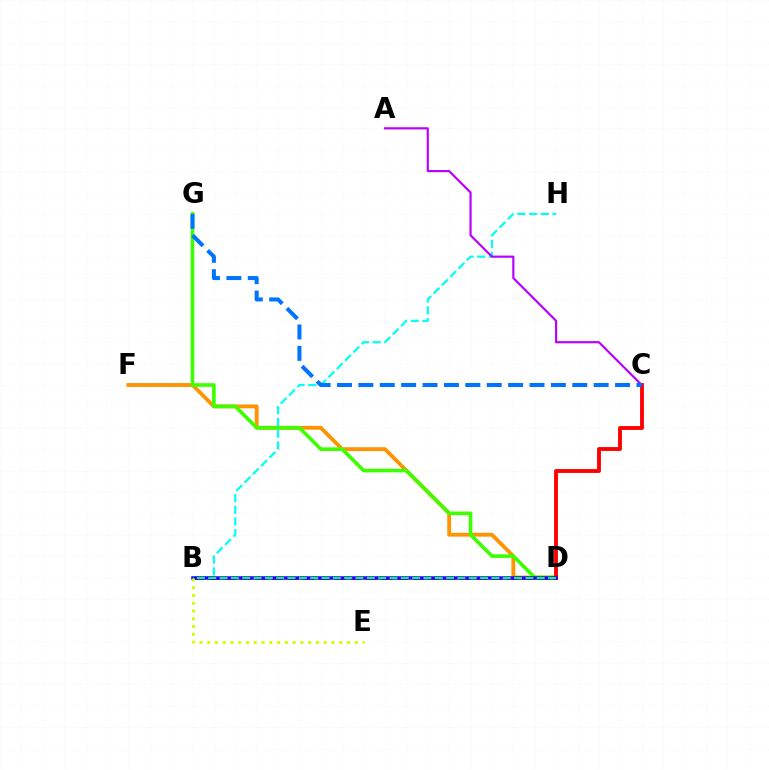{('D', 'F'): [{'color': '#ff9400', 'line_style': 'solid', 'thickness': 2.76}], ('B', 'D'): [{'color': '#ff00ac', 'line_style': 'dashed', 'thickness': 2.13}, {'color': '#2500ff', 'line_style': 'solid', 'thickness': 2.54}, {'color': '#00ff5c', 'line_style': 'dashed', 'thickness': 1.54}], ('D', 'G'): [{'color': '#3dff00', 'line_style': 'solid', 'thickness': 2.62}], ('B', 'H'): [{'color': '#00fff6', 'line_style': 'dashed', 'thickness': 1.59}], ('C', 'D'): [{'color': '#ff0000', 'line_style': 'solid', 'thickness': 2.78}], ('A', 'C'): [{'color': '#b900ff', 'line_style': 'solid', 'thickness': 1.56}], ('B', 'E'): [{'color': '#d1ff00', 'line_style': 'dotted', 'thickness': 2.11}], ('C', 'G'): [{'color': '#0074ff', 'line_style': 'dashed', 'thickness': 2.91}]}